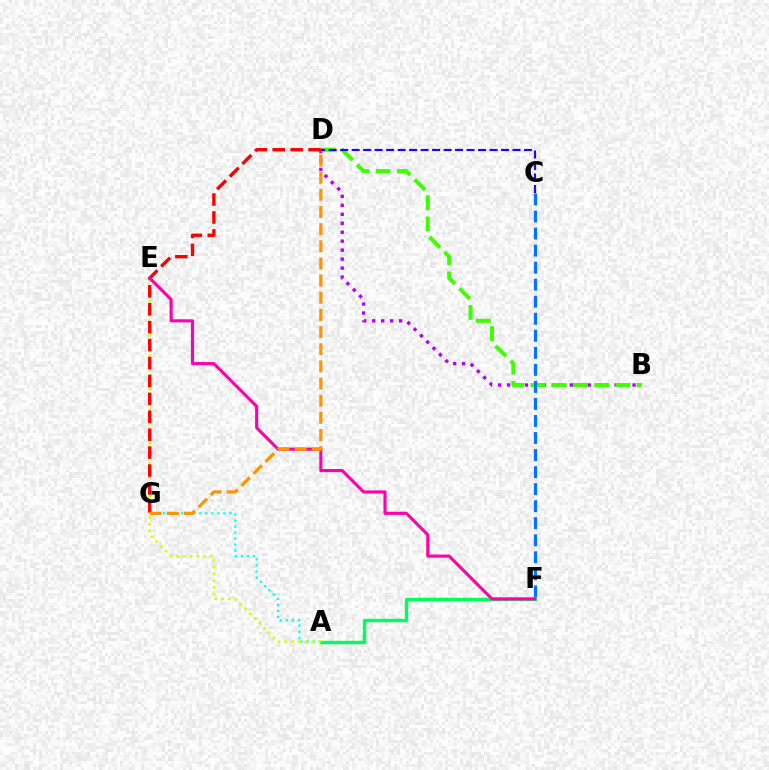{('B', 'D'): [{'color': '#b900ff', 'line_style': 'dotted', 'thickness': 2.44}, {'color': '#3dff00', 'line_style': 'dashed', 'thickness': 2.89}], ('A', 'G'): [{'color': '#00fff6', 'line_style': 'dotted', 'thickness': 1.64}], ('A', 'F'): [{'color': '#00ff5c', 'line_style': 'solid', 'thickness': 2.45}], ('A', 'E'): [{'color': '#d1ff00', 'line_style': 'dotted', 'thickness': 1.83}], ('D', 'G'): [{'color': '#ff0000', 'line_style': 'dashed', 'thickness': 2.44}, {'color': '#ff9400', 'line_style': 'dashed', 'thickness': 2.33}], ('E', 'F'): [{'color': '#ff00ac', 'line_style': 'solid', 'thickness': 2.24}], ('C', 'D'): [{'color': '#2500ff', 'line_style': 'dashed', 'thickness': 1.56}], ('C', 'F'): [{'color': '#0074ff', 'line_style': 'dashed', 'thickness': 2.31}]}